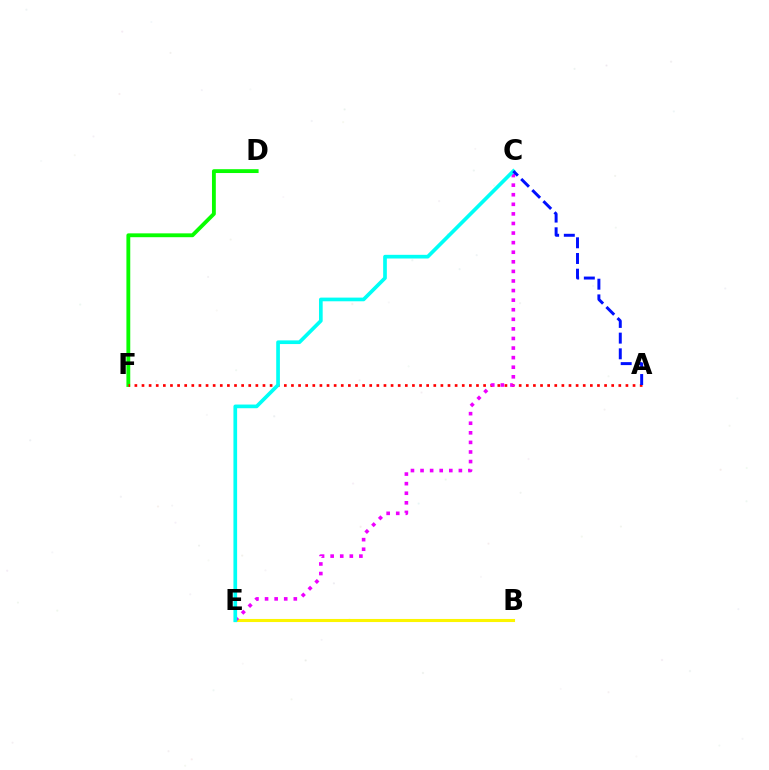{('D', 'F'): [{'color': '#08ff00', 'line_style': 'solid', 'thickness': 2.77}], ('B', 'E'): [{'color': '#fcf500', 'line_style': 'solid', 'thickness': 2.22}], ('A', 'F'): [{'color': '#ff0000', 'line_style': 'dotted', 'thickness': 1.93}], ('C', 'E'): [{'color': '#ee00ff', 'line_style': 'dotted', 'thickness': 2.6}, {'color': '#00fff6', 'line_style': 'solid', 'thickness': 2.65}], ('A', 'C'): [{'color': '#0010ff', 'line_style': 'dashed', 'thickness': 2.13}]}